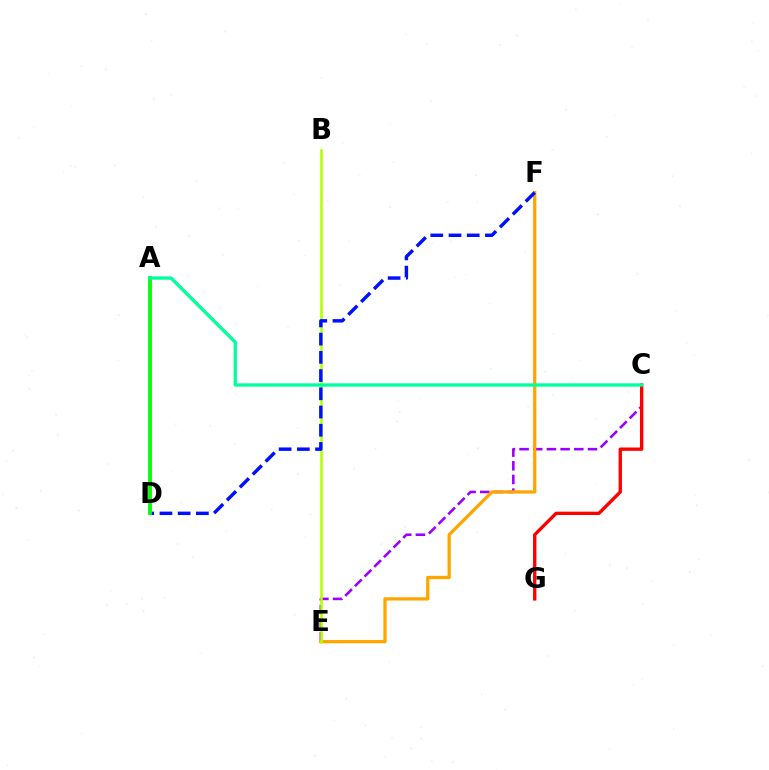{('C', 'E'): [{'color': '#9b00ff', 'line_style': 'dashed', 'thickness': 1.86}], ('E', 'F'): [{'color': '#ffa500', 'line_style': 'solid', 'thickness': 2.36}], ('B', 'E'): [{'color': '#b3ff00', 'line_style': 'solid', 'thickness': 1.81}], ('C', 'G'): [{'color': '#ff0000', 'line_style': 'solid', 'thickness': 2.4}], ('A', 'D'): [{'color': '#00b5ff', 'line_style': 'dashed', 'thickness': 1.63}, {'color': '#ff00bd', 'line_style': 'solid', 'thickness': 1.72}, {'color': '#08ff00', 'line_style': 'solid', 'thickness': 2.72}], ('D', 'F'): [{'color': '#0010ff', 'line_style': 'dashed', 'thickness': 2.48}], ('A', 'C'): [{'color': '#00ff9d', 'line_style': 'solid', 'thickness': 2.39}]}